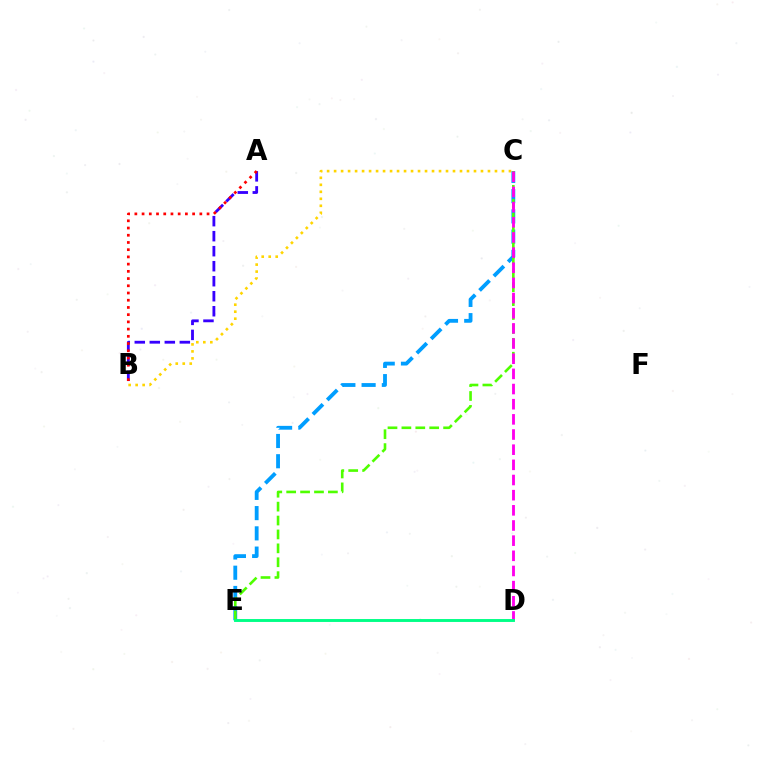{('B', 'C'): [{'color': '#ffd500', 'line_style': 'dotted', 'thickness': 1.9}], ('C', 'E'): [{'color': '#009eff', 'line_style': 'dashed', 'thickness': 2.75}, {'color': '#4fff00', 'line_style': 'dashed', 'thickness': 1.89}], ('A', 'B'): [{'color': '#3700ff', 'line_style': 'dashed', 'thickness': 2.04}, {'color': '#ff0000', 'line_style': 'dotted', 'thickness': 1.96}], ('C', 'D'): [{'color': '#ff00ed', 'line_style': 'dashed', 'thickness': 2.06}], ('D', 'E'): [{'color': '#00ff86', 'line_style': 'solid', 'thickness': 2.09}]}